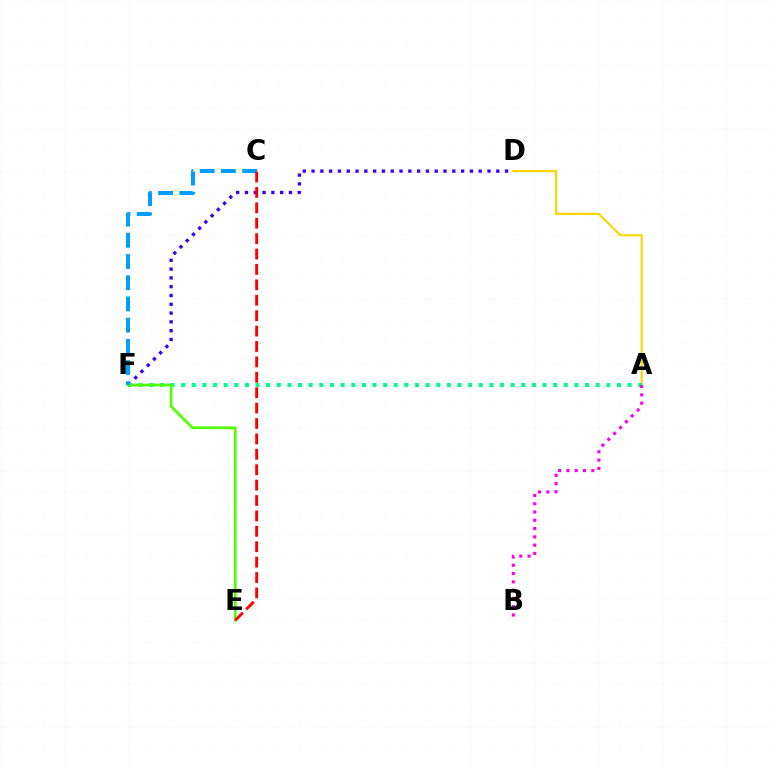{('A', 'D'): [{'color': '#ffd500', 'line_style': 'solid', 'thickness': 1.57}], ('D', 'F'): [{'color': '#3700ff', 'line_style': 'dotted', 'thickness': 2.39}], ('A', 'F'): [{'color': '#00ff86', 'line_style': 'dotted', 'thickness': 2.89}], ('E', 'F'): [{'color': '#4fff00', 'line_style': 'solid', 'thickness': 1.94}], ('C', 'F'): [{'color': '#009eff', 'line_style': 'dashed', 'thickness': 2.88}], ('C', 'E'): [{'color': '#ff0000', 'line_style': 'dashed', 'thickness': 2.09}], ('A', 'B'): [{'color': '#ff00ed', 'line_style': 'dotted', 'thickness': 2.25}]}